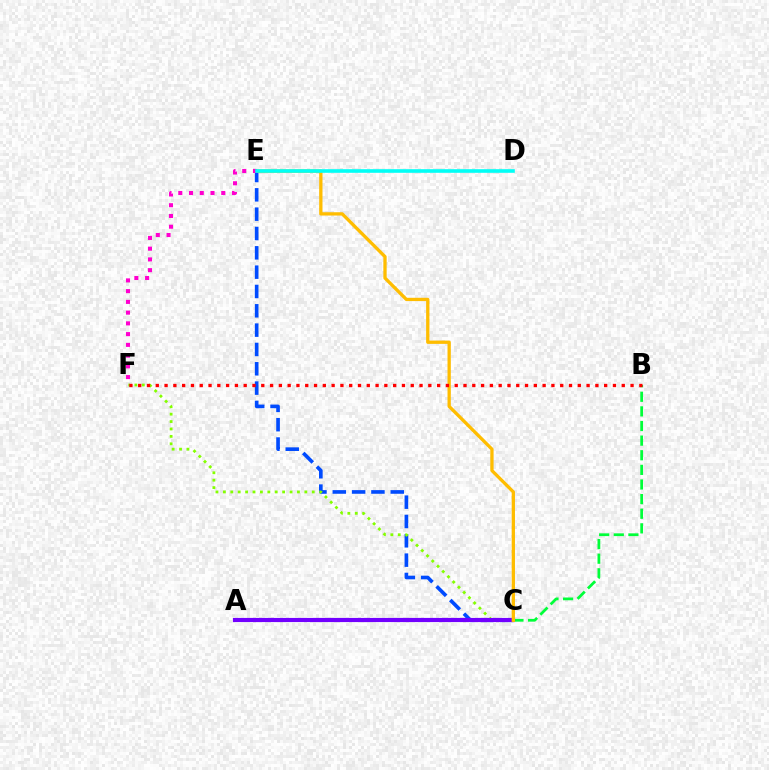{('C', 'E'): [{'color': '#004bff', 'line_style': 'dashed', 'thickness': 2.63}, {'color': '#ffbd00', 'line_style': 'solid', 'thickness': 2.38}], ('C', 'F'): [{'color': '#84ff00', 'line_style': 'dotted', 'thickness': 2.01}], ('A', 'C'): [{'color': '#7200ff', 'line_style': 'solid', 'thickness': 3.0}], ('B', 'C'): [{'color': '#00ff39', 'line_style': 'dashed', 'thickness': 1.99}], ('E', 'F'): [{'color': '#ff00cf', 'line_style': 'dotted', 'thickness': 2.92}], ('D', 'E'): [{'color': '#00fff6', 'line_style': 'solid', 'thickness': 2.6}], ('B', 'F'): [{'color': '#ff0000', 'line_style': 'dotted', 'thickness': 2.39}]}